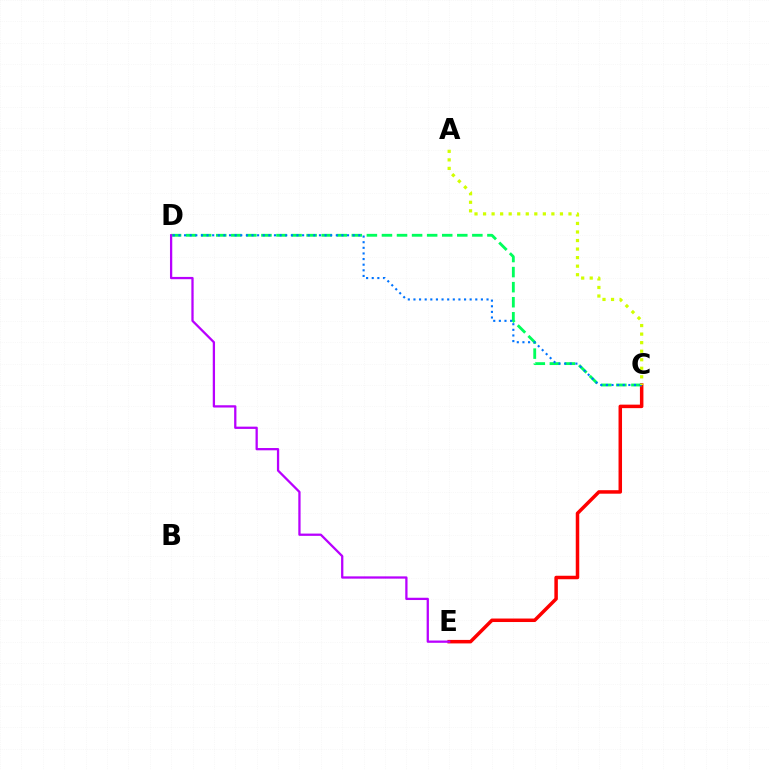{('C', 'E'): [{'color': '#ff0000', 'line_style': 'solid', 'thickness': 2.52}], ('C', 'D'): [{'color': '#00ff5c', 'line_style': 'dashed', 'thickness': 2.05}, {'color': '#0074ff', 'line_style': 'dotted', 'thickness': 1.53}], ('A', 'C'): [{'color': '#d1ff00', 'line_style': 'dotted', 'thickness': 2.32}], ('D', 'E'): [{'color': '#b900ff', 'line_style': 'solid', 'thickness': 1.64}]}